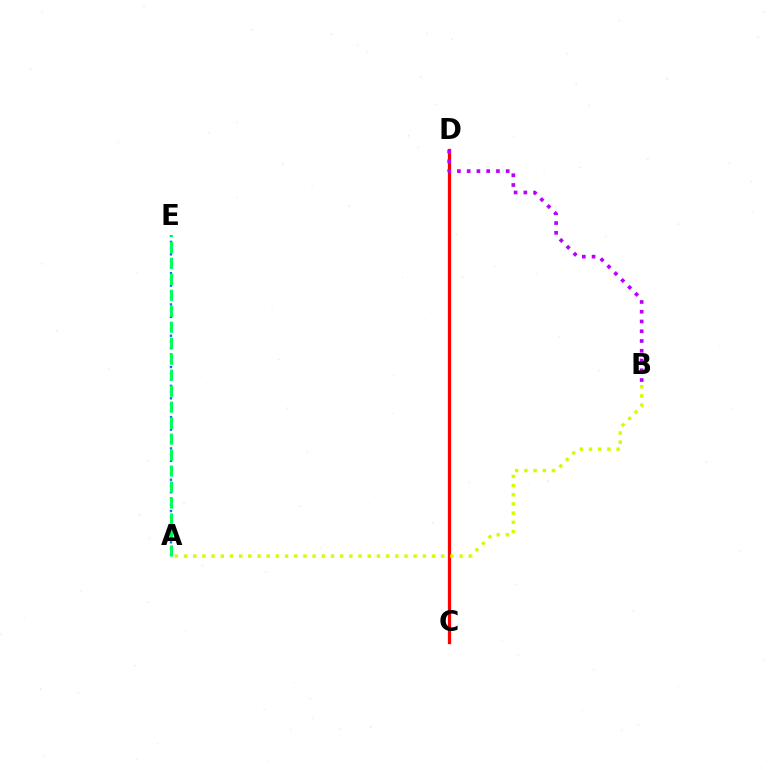{('C', 'D'): [{'color': '#ff0000', 'line_style': 'solid', 'thickness': 2.35}], ('A', 'B'): [{'color': '#d1ff00', 'line_style': 'dotted', 'thickness': 2.5}], ('A', 'E'): [{'color': '#0074ff', 'line_style': 'dotted', 'thickness': 1.7}, {'color': '#00ff5c', 'line_style': 'dashed', 'thickness': 2.17}], ('B', 'D'): [{'color': '#b900ff', 'line_style': 'dotted', 'thickness': 2.65}]}